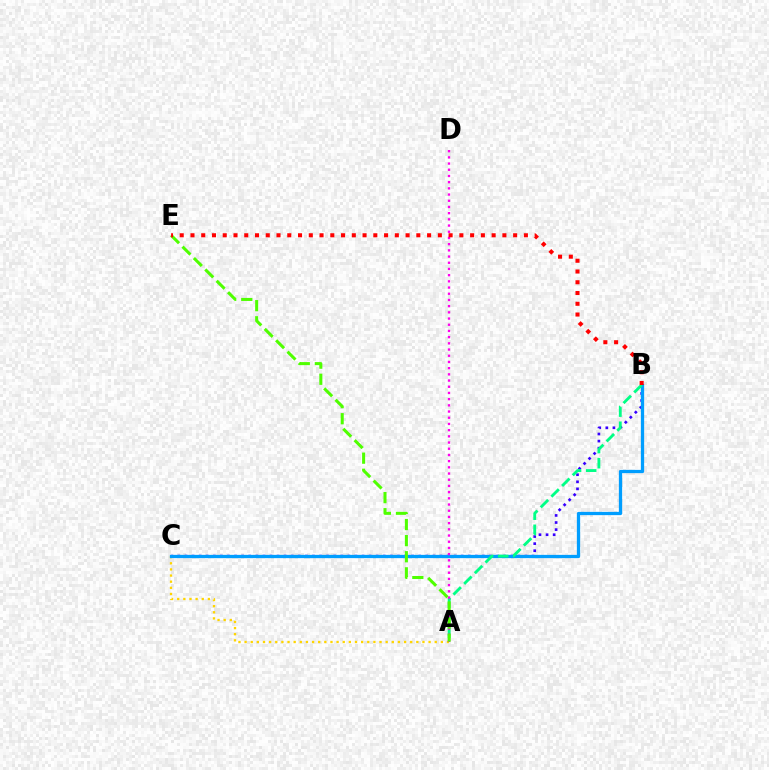{('A', 'C'): [{'color': '#ffd500', 'line_style': 'dotted', 'thickness': 1.67}], ('B', 'C'): [{'color': '#3700ff', 'line_style': 'dotted', 'thickness': 1.92}, {'color': '#009eff', 'line_style': 'solid', 'thickness': 2.36}], ('A', 'B'): [{'color': '#00ff86', 'line_style': 'dashed', 'thickness': 2.05}], ('A', 'D'): [{'color': '#ff00ed', 'line_style': 'dotted', 'thickness': 1.68}], ('A', 'E'): [{'color': '#4fff00', 'line_style': 'dashed', 'thickness': 2.19}], ('B', 'E'): [{'color': '#ff0000', 'line_style': 'dotted', 'thickness': 2.92}]}